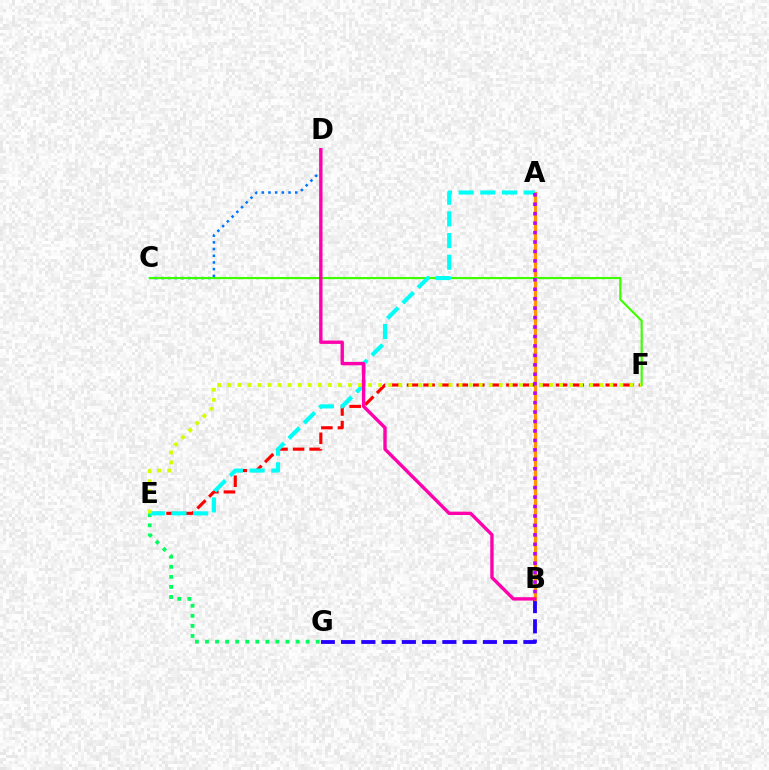{('C', 'D'): [{'color': '#0074ff', 'line_style': 'dotted', 'thickness': 1.82}], ('B', 'G'): [{'color': '#2500ff', 'line_style': 'dashed', 'thickness': 2.75}], ('A', 'B'): [{'color': '#ff9400', 'line_style': 'solid', 'thickness': 2.32}, {'color': '#b900ff', 'line_style': 'dotted', 'thickness': 2.57}], ('C', 'F'): [{'color': '#3dff00', 'line_style': 'solid', 'thickness': 1.55}], ('E', 'F'): [{'color': '#ff0000', 'line_style': 'dashed', 'thickness': 2.25}, {'color': '#d1ff00', 'line_style': 'dotted', 'thickness': 2.73}], ('E', 'G'): [{'color': '#00ff5c', 'line_style': 'dotted', 'thickness': 2.73}], ('A', 'E'): [{'color': '#00fff6', 'line_style': 'dashed', 'thickness': 2.95}], ('B', 'D'): [{'color': '#ff00ac', 'line_style': 'solid', 'thickness': 2.43}]}